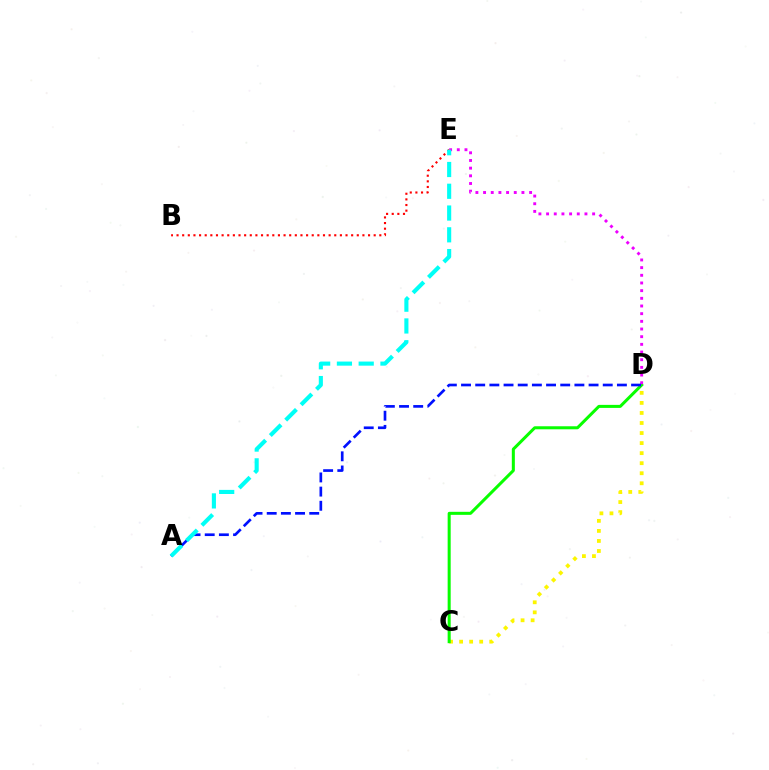{('C', 'D'): [{'color': '#fcf500', 'line_style': 'dotted', 'thickness': 2.73}, {'color': '#08ff00', 'line_style': 'solid', 'thickness': 2.18}], ('D', 'E'): [{'color': '#ee00ff', 'line_style': 'dotted', 'thickness': 2.08}], ('A', 'D'): [{'color': '#0010ff', 'line_style': 'dashed', 'thickness': 1.93}], ('B', 'E'): [{'color': '#ff0000', 'line_style': 'dotted', 'thickness': 1.53}], ('A', 'E'): [{'color': '#00fff6', 'line_style': 'dashed', 'thickness': 2.96}]}